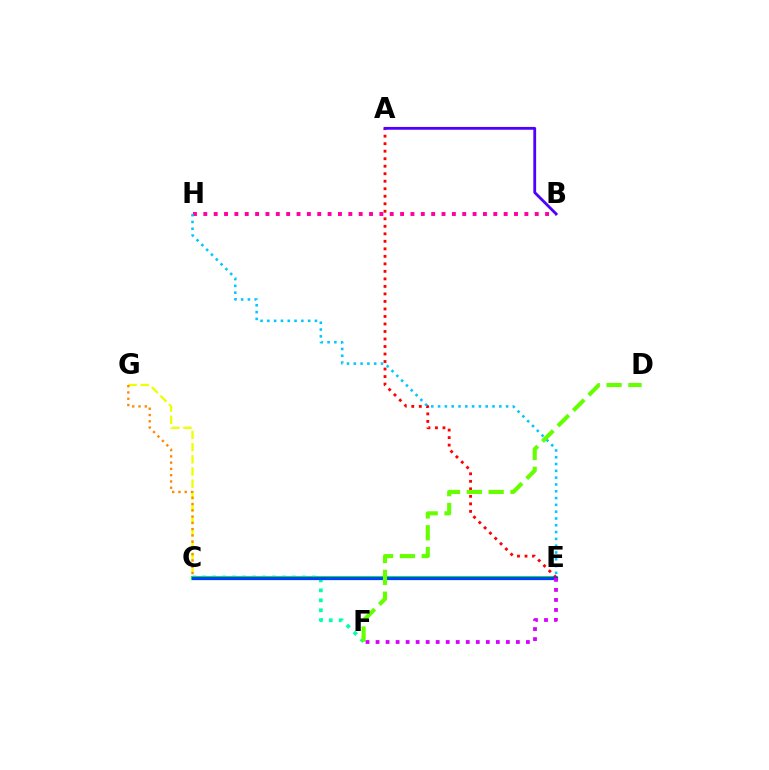{('C', 'G'): [{'color': '#eeff00', 'line_style': 'dashed', 'thickness': 1.65}, {'color': '#ff8800', 'line_style': 'dotted', 'thickness': 1.71}], ('C', 'F'): [{'color': '#00ffaf', 'line_style': 'dotted', 'thickness': 2.71}], ('C', 'E'): [{'color': '#00ff27', 'line_style': 'solid', 'thickness': 2.94}, {'color': '#003fff', 'line_style': 'solid', 'thickness': 2.31}], ('A', 'E'): [{'color': '#ff0000', 'line_style': 'dotted', 'thickness': 2.04}], ('B', 'H'): [{'color': '#ff00a0', 'line_style': 'dotted', 'thickness': 2.81}], ('A', 'B'): [{'color': '#4f00ff', 'line_style': 'solid', 'thickness': 2.02}], ('E', 'H'): [{'color': '#00c7ff', 'line_style': 'dotted', 'thickness': 1.85}], ('D', 'F'): [{'color': '#66ff00', 'line_style': 'dashed', 'thickness': 2.97}], ('E', 'F'): [{'color': '#d600ff', 'line_style': 'dotted', 'thickness': 2.72}]}